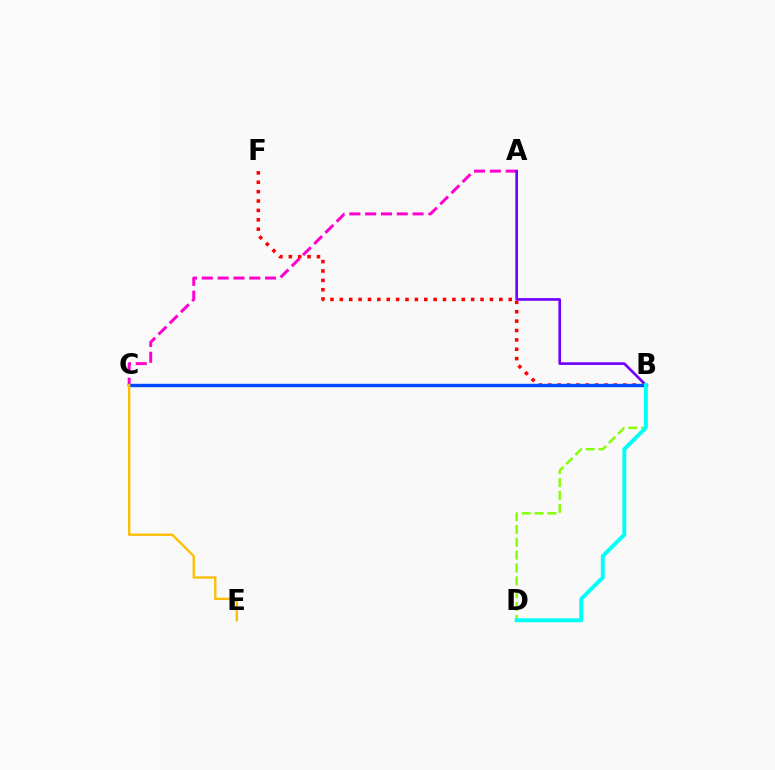{('A', 'C'): [{'color': '#ff00cf', 'line_style': 'dashed', 'thickness': 2.15}], ('B', 'C'): [{'color': '#00ff39', 'line_style': 'solid', 'thickness': 2.01}, {'color': '#004bff', 'line_style': 'solid', 'thickness': 2.44}], ('A', 'B'): [{'color': '#7200ff', 'line_style': 'solid', 'thickness': 1.91}], ('B', 'F'): [{'color': '#ff0000', 'line_style': 'dotted', 'thickness': 2.55}], ('B', 'D'): [{'color': '#84ff00', 'line_style': 'dashed', 'thickness': 1.74}, {'color': '#00fff6', 'line_style': 'solid', 'thickness': 2.81}], ('C', 'E'): [{'color': '#ffbd00', 'line_style': 'solid', 'thickness': 1.67}]}